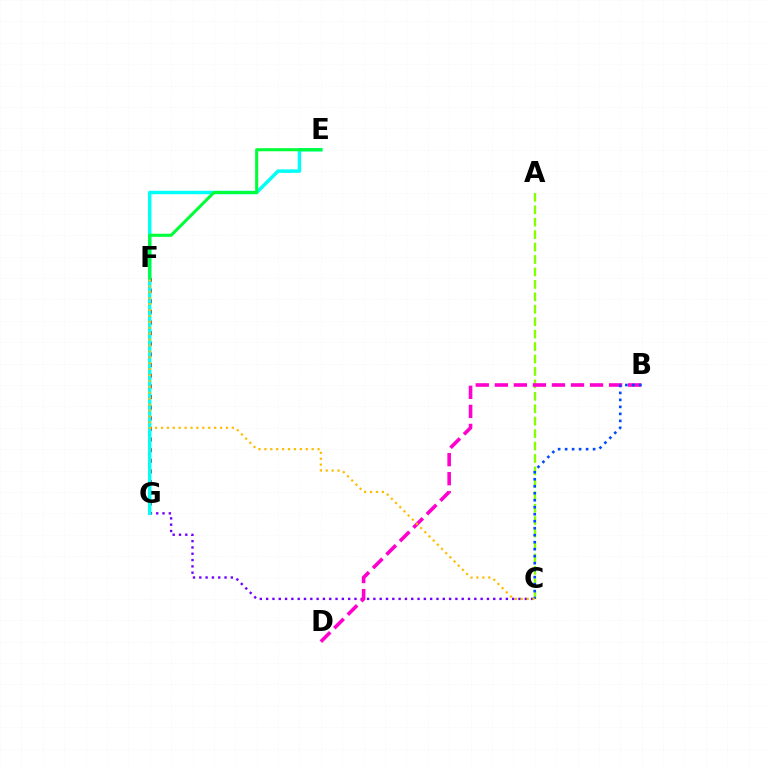{('A', 'C'): [{'color': '#84ff00', 'line_style': 'dashed', 'thickness': 1.69}], ('C', 'G'): [{'color': '#7200ff', 'line_style': 'dotted', 'thickness': 1.71}], ('F', 'G'): [{'color': '#ff0000', 'line_style': 'dotted', 'thickness': 2.89}], ('E', 'G'): [{'color': '#00fff6', 'line_style': 'solid', 'thickness': 2.49}], ('B', 'D'): [{'color': '#ff00cf', 'line_style': 'dashed', 'thickness': 2.59}], ('B', 'C'): [{'color': '#004bff', 'line_style': 'dotted', 'thickness': 1.9}], ('C', 'F'): [{'color': '#ffbd00', 'line_style': 'dotted', 'thickness': 1.61}], ('E', 'F'): [{'color': '#00ff39', 'line_style': 'solid', 'thickness': 2.22}]}